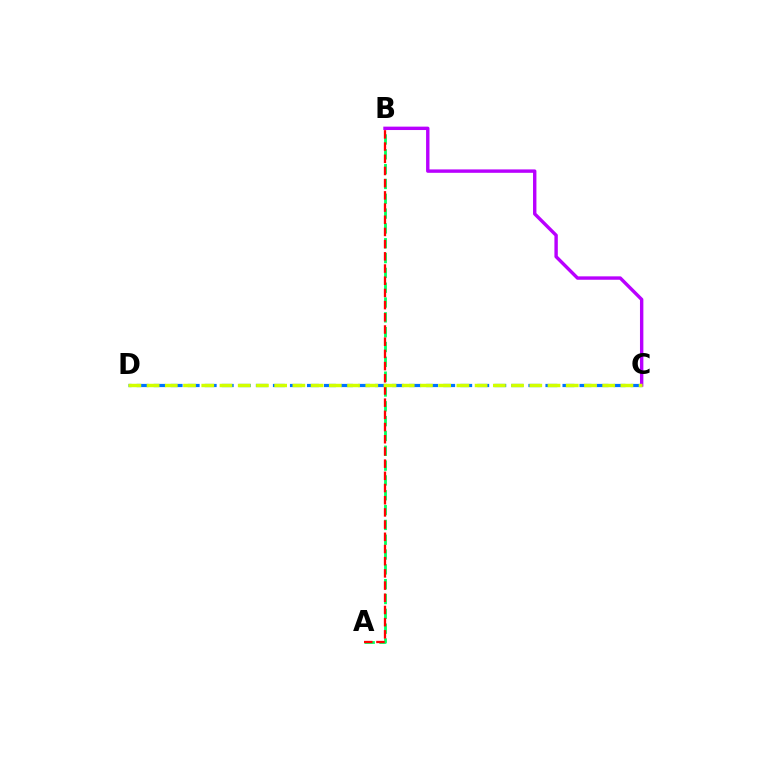{('C', 'D'): [{'color': '#0074ff', 'line_style': 'dashed', 'thickness': 2.31}, {'color': '#d1ff00', 'line_style': 'dashed', 'thickness': 2.48}], ('A', 'B'): [{'color': '#00ff5c', 'line_style': 'dashed', 'thickness': 2.01}, {'color': '#ff0000', 'line_style': 'dashed', 'thickness': 1.66}], ('B', 'C'): [{'color': '#b900ff', 'line_style': 'solid', 'thickness': 2.45}]}